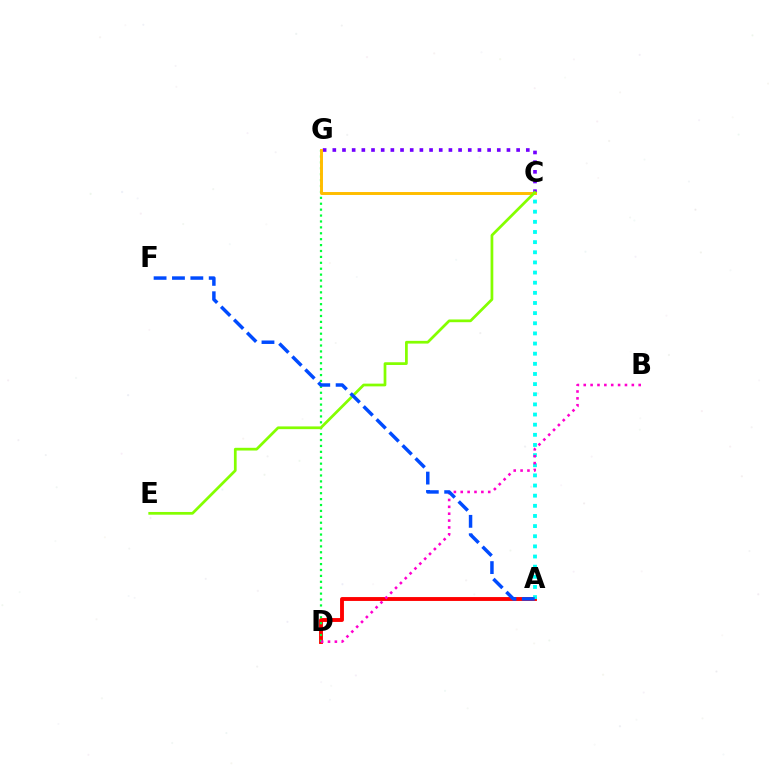{('A', 'D'): [{'color': '#ff0000', 'line_style': 'solid', 'thickness': 2.79}], ('C', 'G'): [{'color': '#7200ff', 'line_style': 'dotted', 'thickness': 2.63}, {'color': '#ffbd00', 'line_style': 'solid', 'thickness': 2.12}], ('A', 'C'): [{'color': '#00fff6', 'line_style': 'dotted', 'thickness': 2.76}], ('D', 'G'): [{'color': '#00ff39', 'line_style': 'dotted', 'thickness': 1.61}], ('B', 'D'): [{'color': '#ff00cf', 'line_style': 'dotted', 'thickness': 1.87}], ('C', 'E'): [{'color': '#84ff00', 'line_style': 'solid', 'thickness': 1.97}], ('A', 'F'): [{'color': '#004bff', 'line_style': 'dashed', 'thickness': 2.5}]}